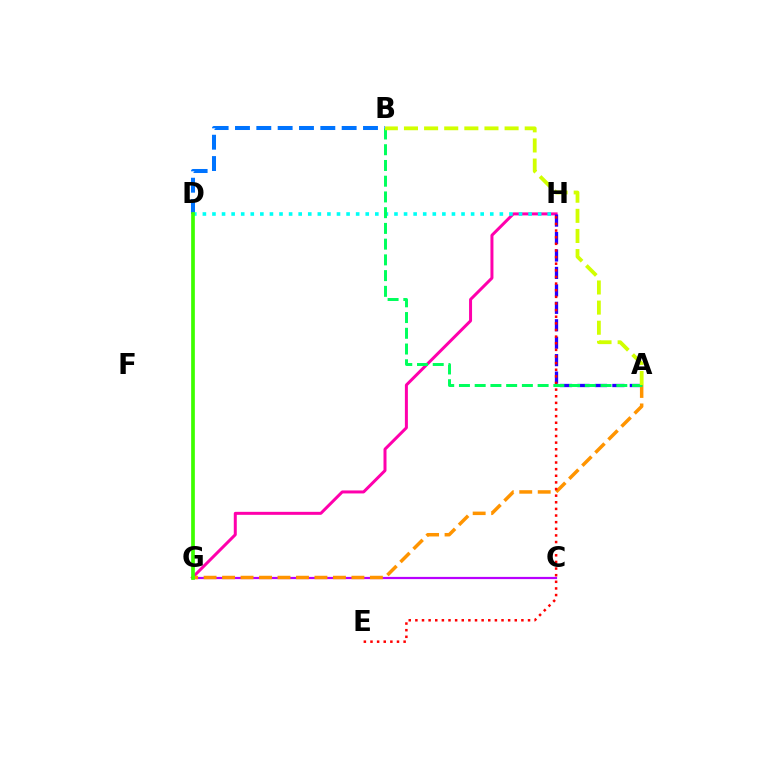{('G', 'H'): [{'color': '#ff00ac', 'line_style': 'solid', 'thickness': 2.16}], ('A', 'H'): [{'color': '#2500ff', 'line_style': 'dashed', 'thickness': 2.37}], ('B', 'D'): [{'color': '#0074ff', 'line_style': 'dashed', 'thickness': 2.9}], ('C', 'G'): [{'color': '#b900ff', 'line_style': 'solid', 'thickness': 1.59}], ('A', 'G'): [{'color': '#ff9400', 'line_style': 'dashed', 'thickness': 2.51}], ('D', 'H'): [{'color': '#00fff6', 'line_style': 'dotted', 'thickness': 2.6}], ('E', 'H'): [{'color': '#ff0000', 'line_style': 'dotted', 'thickness': 1.8}], ('A', 'B'): [{'color': '#00ff5c', 'line_style': 'dashed', 'thickness': 2.14}, {'color': '#d1ff00', 'line_style': 'dashed', 'thickness': 2.73}], ('D', 'G'): [{'color': '#3dff00', 'line_style': 'solid', 'thickness': 2.67}]}